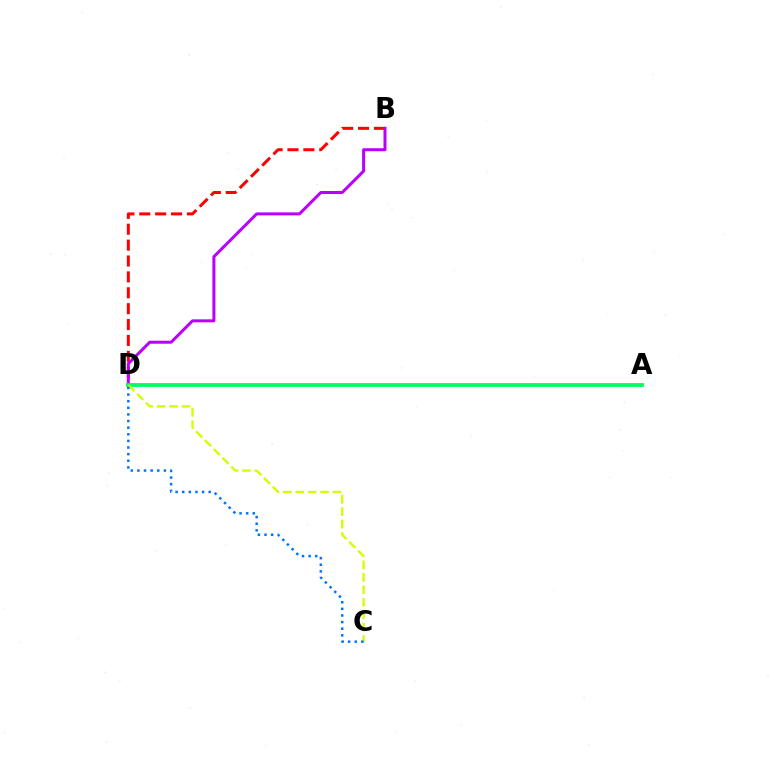{('B', 'D'): [{'color': '#ff0000', 'line_style': 'dashed', 'thickness': 2.16}, {'color': '#b900ff', 'line_style': 'solid', 'thickness': 2.16}], ('A', 'D'): [{'color': '#00ff5c', 'line_style': 'solid', 'thickness': 2.73}], ('C', 'D'): [{'color': '#d1ff00', 'line_style': 'dashed', 'thickness': 1.69}, {'color': '#0074ff', 'line_style': 'dotted', 'thickness': 1.8}]}